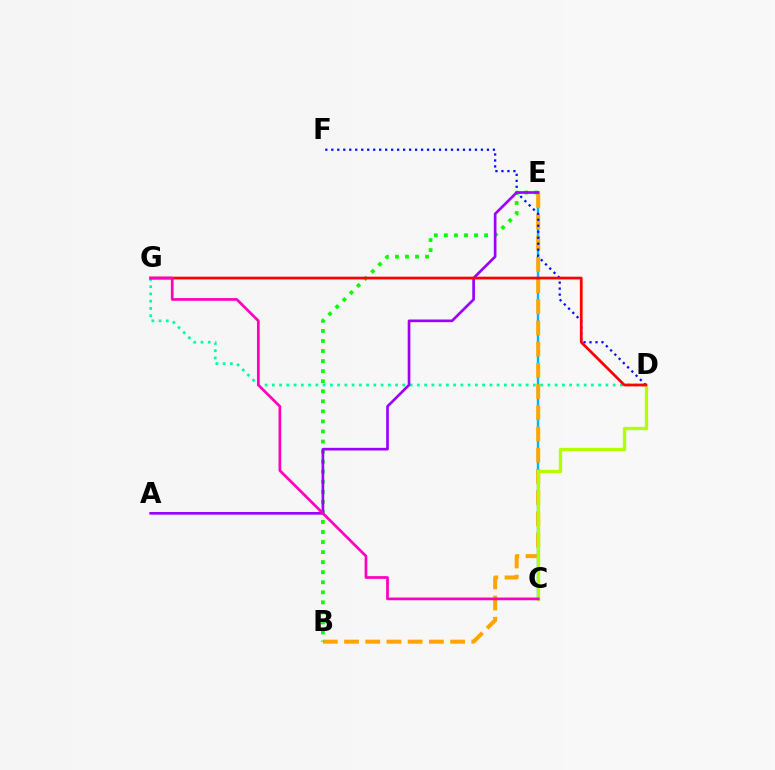{('C', 'E'): [{'color': '#00b5ff', 'line_style': 'solid', 'thickness': 1.73}], ('D', 'G'): [{'color': '#00ff9d', 'line_style': 'dotted', 'thickness': 1.97}, {'color': '#ff0000', 'line_style': 'solid', 'thickness': 1.97}], ('B', 'E'): [{'color': '#ffa500', 'line_style': 'dashed', 'thickness': 2.88}, {'color': '#08ff00', 'line_style': 'dotted', 'thickness': 2.73}], ('D', 'F'): [{'color': '#0010ff', 'line_style': 'dotted', 'thickness': 1.63}], ('C', 'D'): [{'color': '#b3ff00', 'line_style': 'solid', 'thickness': 2.38}], ('A', 'E'): [{'color': '#9b00ff', 'line_style': 'solid', 'thickness': 1.92}], ('C', 'G'): [{'color': '#ff00bd', 'line_style': 'solid', 'thickness': 1.95}]}